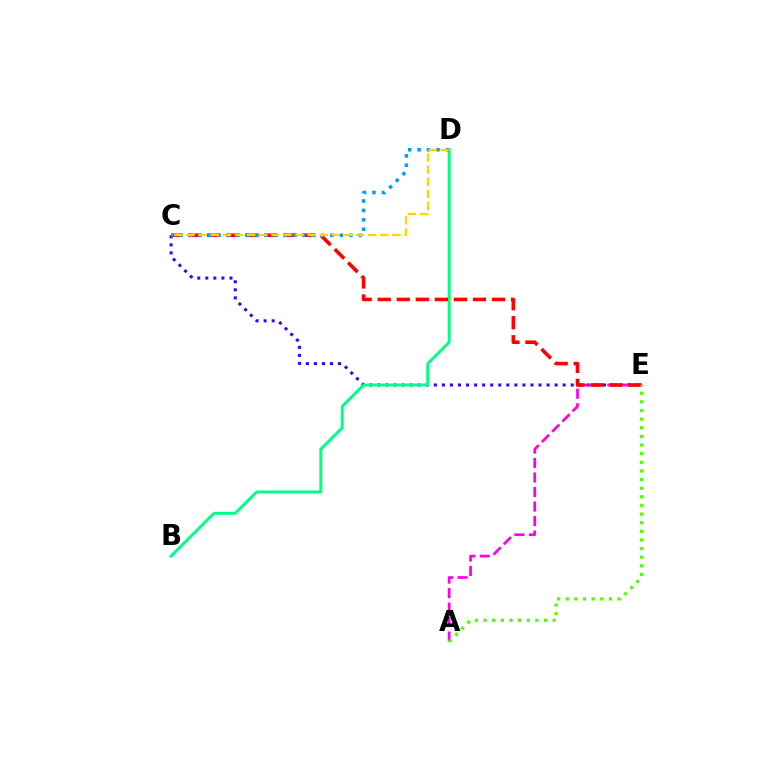{('C', 'E'): [{'color': '#3700ff', 'line_style': 'dotted', 'thickness': 2.19}, {'color': '#ff0000', 'line_style': 'dashed', 'thickness': 2.59}], ('B', 'D'): [{'color': '#00ff86', 'line_style': 'solid', 'thickness': 2.15}], ('A', 'E'): [{'color': '#ff00ed', 'line_style': 'dashed', 'thickness': 1.97}, {'color': '#4fff00', 'line_style': 'dotted', 'thickness': 2.34}], ('C', 'D'): [{'color': '#009eff', 'line_style': 'dotted', 'thickness': 2.56}, {'color': '#ffd500', 'line_style': 'dashed', 'thickness': 1.65}]}